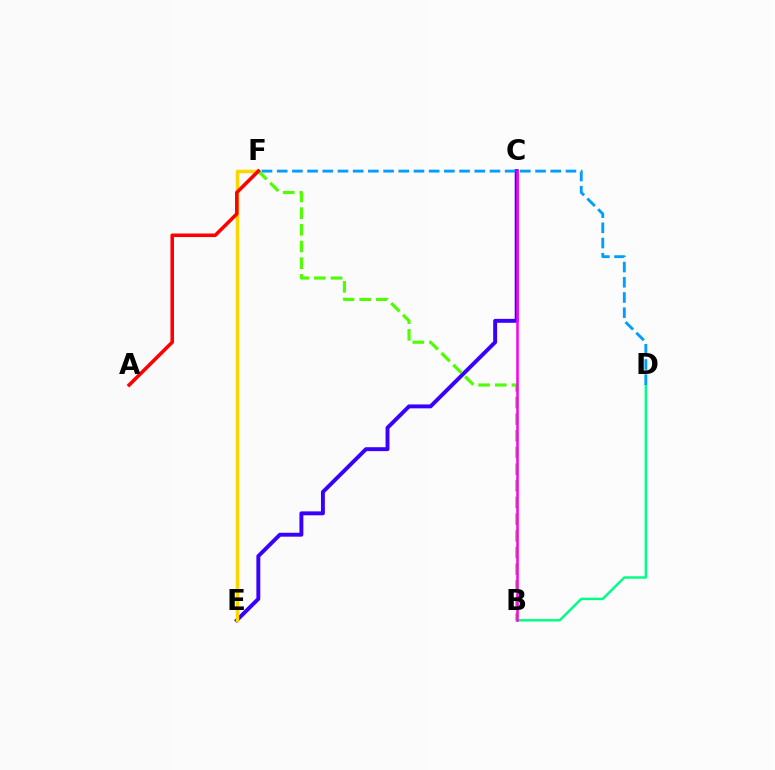{('B', 'D'): [{'color': '#00ff86', 'line_style': 'solid', 'thickness': 1.76}], ('C', 'E'): [{'color': '#3700ff', 'line_style': 'solid', 'thickness': 2.81}], ('E', 'F'): [{'color': '#ffd500', 'line_style': 'solid', 'thickness': 2.51}], ('B', 'F'): [{'color': '#4fff00', 'line_style': 'dashed', 'thickness': 2.27}], ('B', 'C'): [{'color': '#ff00ed', 'line_style': 'solid', 'thickness': 1.83}], ('D', 'F'): [{'color': '#009eff', 'line_style': 'dashed', 'thickness': 2.06}], ('A', 'F'): [{'color': '#ff0000', 'line_style': 'solid', 'thickness': 2.56}]}